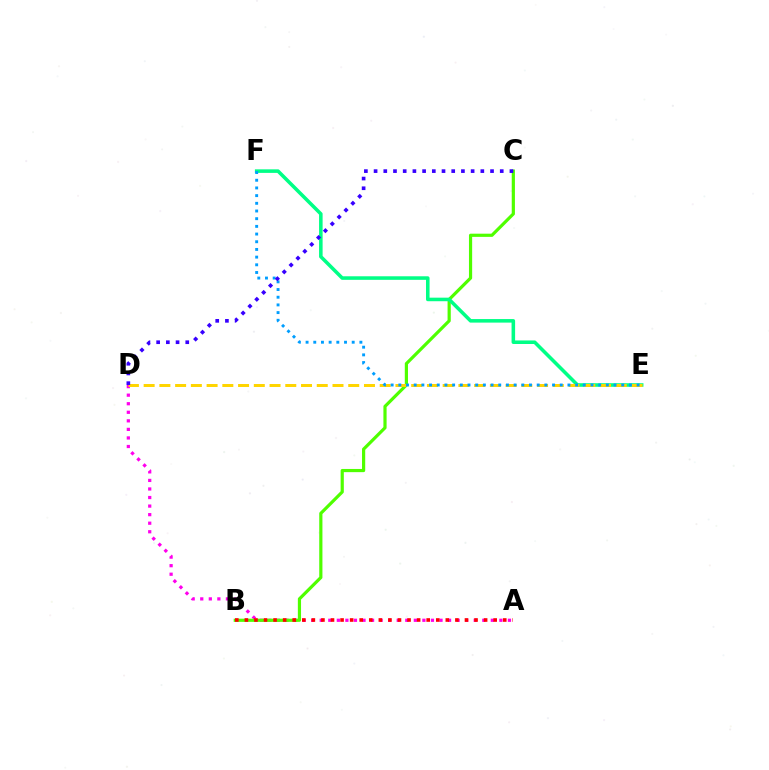{('A', 'D'): [{'color': '#ff00ed', 'line_style': 'dotted', 'thickness': 2.32}], ('B', 'C'): [{'color': '#4fff00', 'line_style': 'solid', 'thickness': 2.3}], ('A', 'B'): [{'color': '#ff0000', 'line_style': 'dotted', 'thickness': 2.6}], ('E', 'F'): [{'color': '#00ff86', 'line_style': 'solid', 'thickness': 2.56}, {'color': '#009eff', 'line_style': 'dotted', 'thickness': 2.09}], ('D', 'E'): [{'color': '#ffd500', 'line_style': 'dashed', 'thickness': 2.14}], ('C', 'D'): [{'color': '#3700ff', 'line_style': 'dotted', 'thickness': 2.64}]}